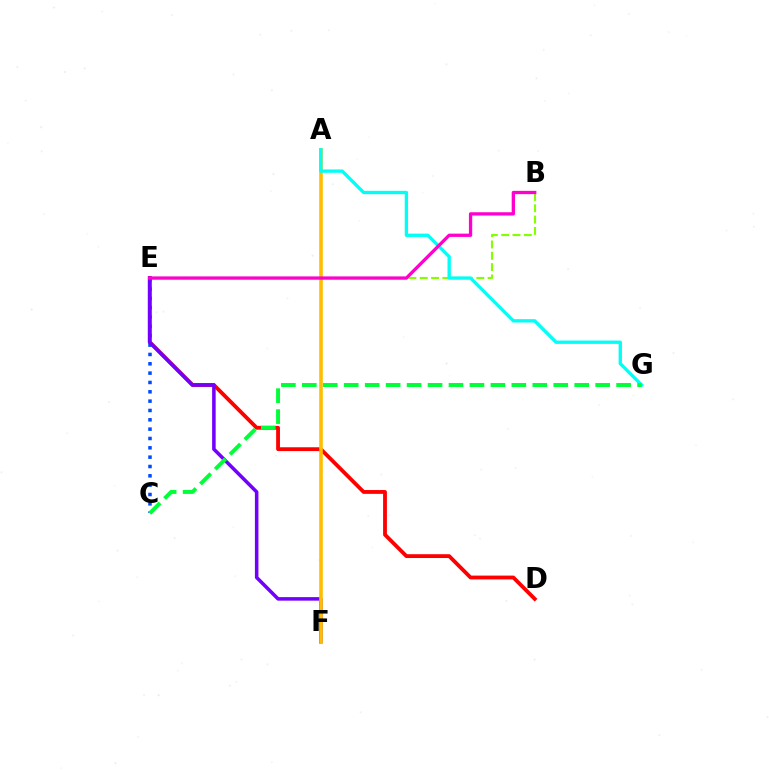{('B', 'E'): [{'color': '#84ff00', 'line_style': 'dashed', 'thickness': 1.54}, {'color': '#ff00cf', 'line_style': 'solid', 'thickness': 2.37}], ('C', 'E'): [{'color': '#004bff', 'line_style': 'dotted', 'thickness': 2.54}], ('D', 'E'): [{'color': '#ff0000', 'line_style': 'solid', 'thickness': 2.75}], ('E', 'F'): [{'color': '#7200ff', 'line_style': 'solid', 'thickness': 2.54}], ('A', 'F'): [{'color': '#ffbd00', 'line_style': 'solid', 'thickness': 2.59}], ('A', 'G'): [{'color': '#00fff6', 'line_style': 'solid', 'thickness': 2.4}], ('C', 'G'): [{'color': '#00ff39', 'line_style': 'dashed', 'thickness': 2.85}]}